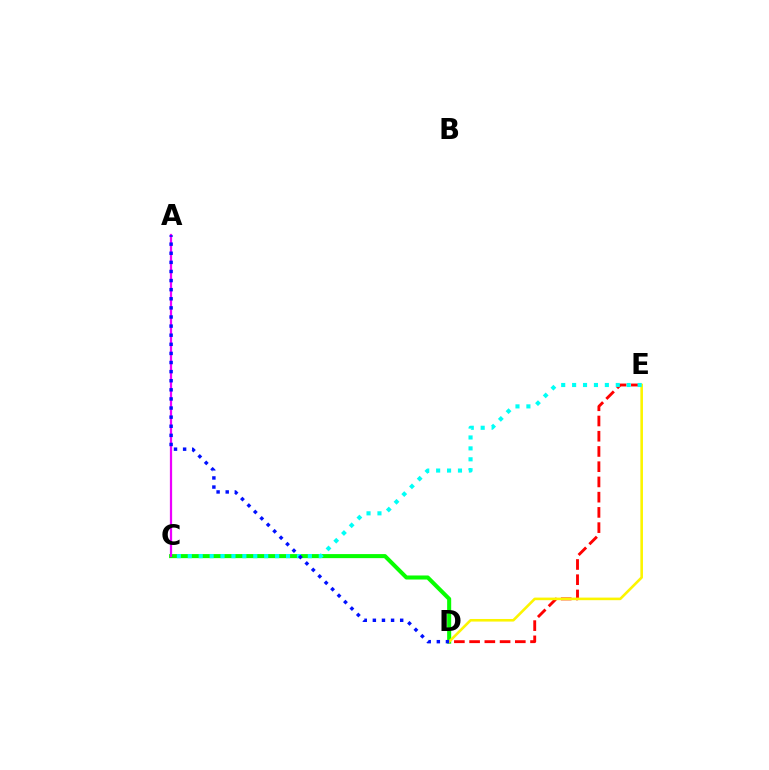{('C', 'D'): [{'color': '#08ff00', 'line_style': 'solid', 'thickness': 2.91}], ('D', 'E'): [{'color': '#ff0000', 'line_style': 'dashed', 'thickness': 2.07}, {'color': '#fcf500', 'line_style': 'solid', 'thickness': 1.87}], ('A', 'C'): [{'color': '#ee00ff', 'line_style': 'solid', 'thickness': 1.61}], ('C', 'E'): [{'color': '#00fff6', 'line_style': 'dotted', 'thickness': 2.97}], ('A', 'D'): [{'color': '#0010ff', 'line_style': 'dotted', 'thickness': 2.47}]}